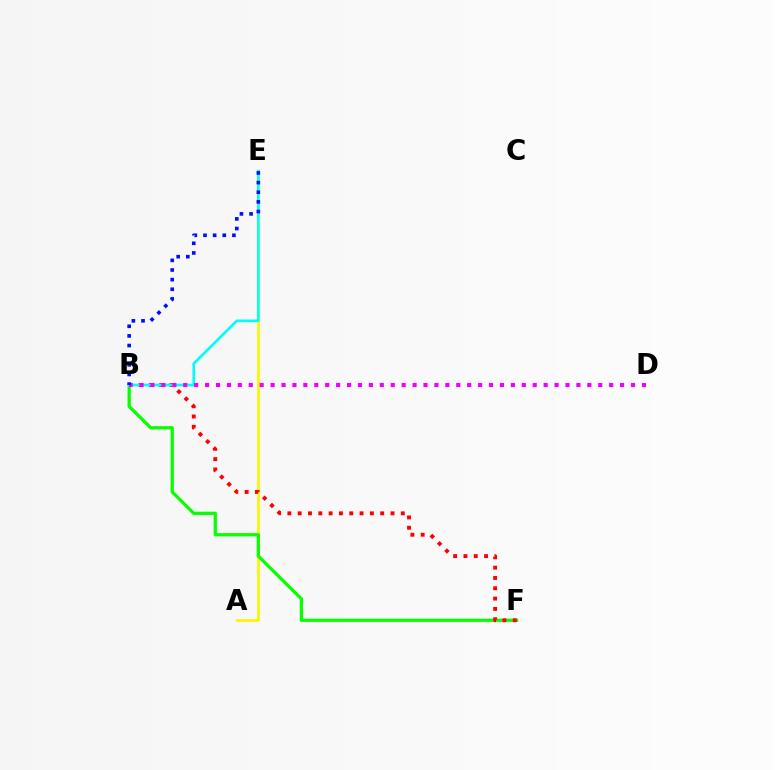{('A', 'E'): [{'color': '#fcf500', 'line_style': 'solid', 'thickness': 1.93}], ('B', 'F'): [{'color': '#08ff00', 'line_style': 'solid', 'thickness': 2.34}, {'color': '#ff0000', 'line_style': 'dotted', 'thickness': 2.8}], ('B', 'E'): [{'color': '#00fff6', 'line_style': 'solid', 'thickness': 1.93}, {'color': '#0010ff', 'line_style': 'dotted', 'thickness': 2.62}], ('B', 'D'): [{'color': '#ee00ff', 'line_style': 'dotted', 'thickness': 2.97}]}